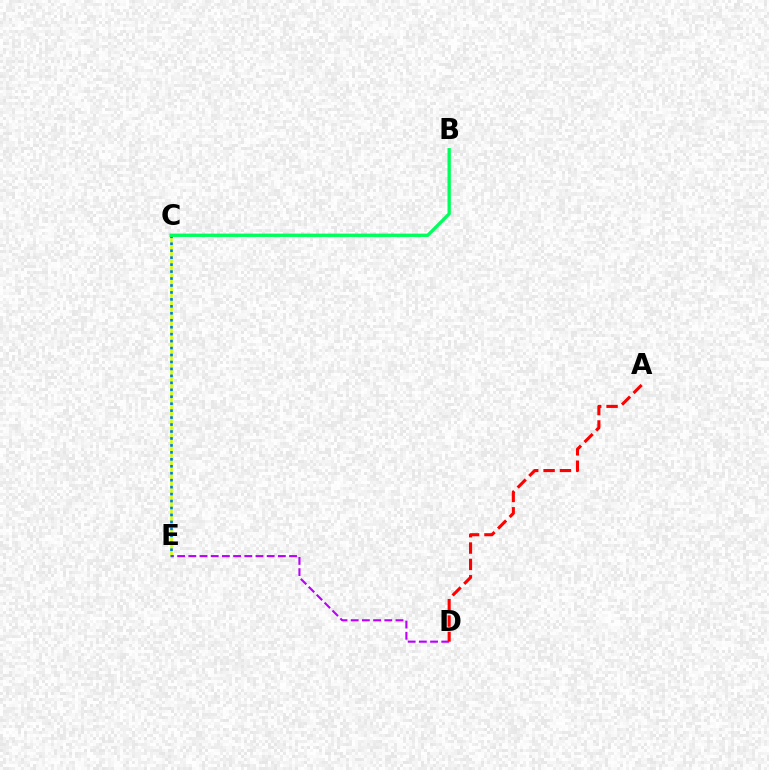{('C', 'E'): [{'color': '#d1ff00', 'line_style': 'solid', 'thickness': 1.85}, {'color': '#0074ff', 'line_style': 'dotted', 'thickness': 1.89}], ('D', 'E'): [{'color': '#b900ff', 'line_style': 'dashed', 'thickness': 1.52}], ('A', 'D'): [{'color': '#ff0000', 'line_style': 'dashed', 'thickness': 2.22}], ('B', 'C'): [{'color': '#00ff5c', 'line_style': 'solid', 'thickness': 2.4}]}